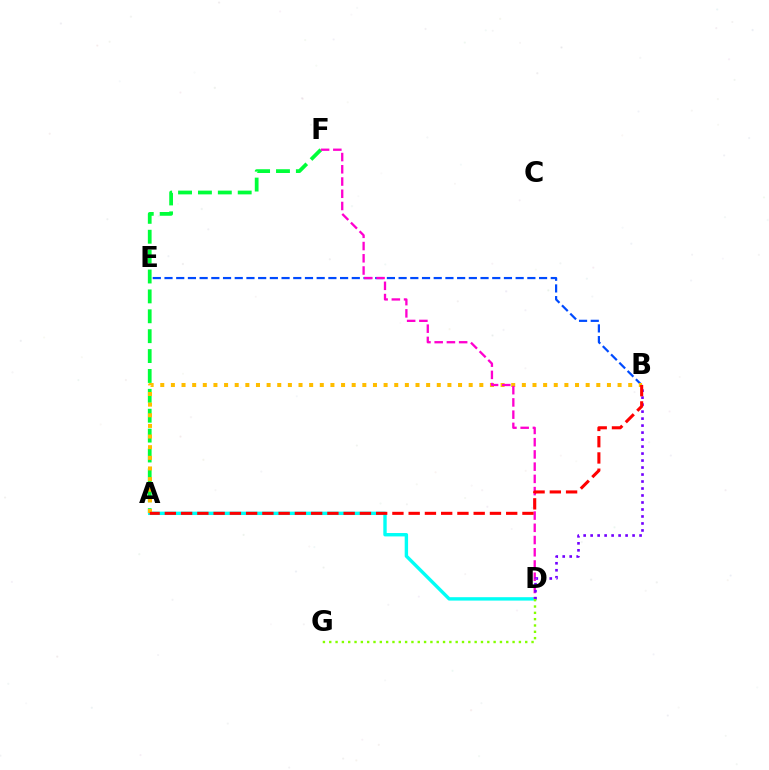{('A', 'F'): [{'color': '#00ff39', 'line_style': 'dashed', 'thickness': 2.7}], ('B', 'E'): [{'color': '#004bff', 'line_style': 'dashed', 'thickness': 1.59}], ('A', 'D'): [{'color': '#00fff6', 'line_style': 'solid', 'thickness': 2.44}], ('A', 'B'): [{'color': '#ffbd00', 'line_style': 'dotted', 'thickness': 2.89}, {'color': '#ff0000', 'line_style': 'dashed', 'thickness': 2.21}], ('D', 'F'): [{'color': '#ff00cf', 'line_style': 'dashed', 'thickness': 1.66}], ('B', 'D'): [{'color': '#7200ff', 'line_style': 'dotted', 'thickness': 1.9}], ('D', 'G'): [{'color': '#84ff00', 'line_style': 'dotted', 'thickness': 1.72}]}